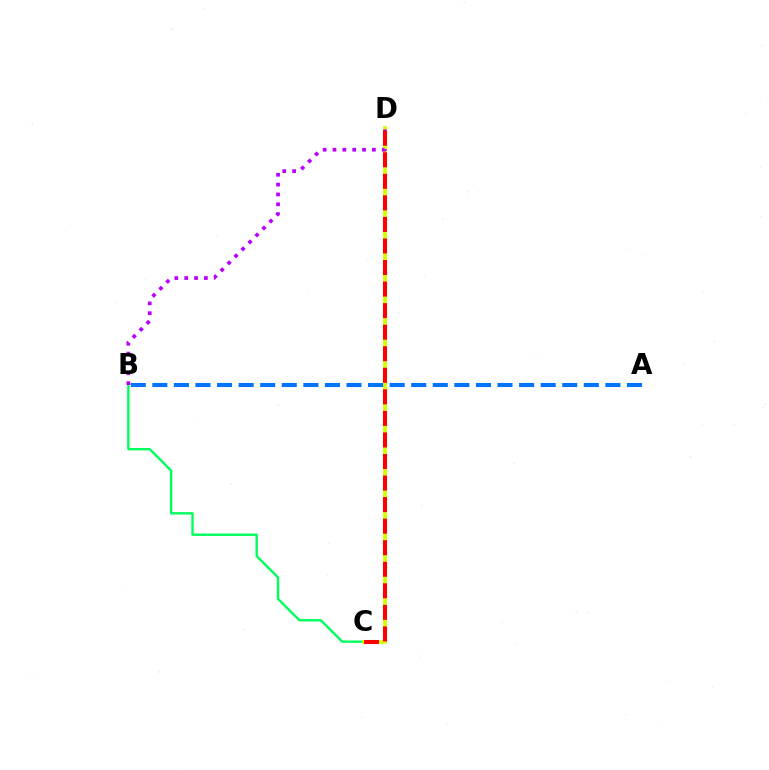{('B', 'C'): [{'color': '#00ff5c', 'line_style': 'solid', 'thickness': 1.72}], ('C', 'D'): [{'color': '#d1ff00', 'line_style': 'solid', 'thickness': 2.76}, {'color': '#ff0000', 'line_style': 'dashed', 'thickness': 2.93}], ('A', 'B'): [{'color': '#0074ff', 'line_style': 'dashed', 'thickness': 2.93}], ('B', 'D'): [{'color': '#b900ff', 'line_style': 'dotted', 'thickness': 2.68}]}